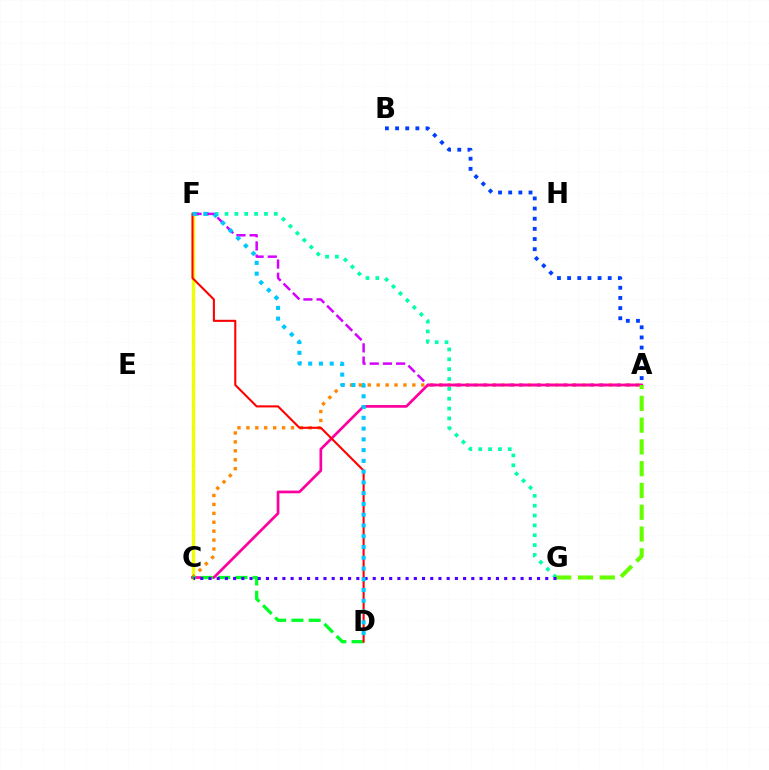{('F', 'G'): [{'color': '#00ffaf', 'line_style': 'dotted', 'thickness': 2.68}], ('A', 'B'): [{'color': '#003fff', 'line_style': 'dotted', 'thickness': 2.76}], ('C', 'F'): [{'color': '#eeff00', 'line_style': 'solid', 'thickness': 2.4}], ('A', 'C'): [{'color': '#ff8800', 'line_style': 'dotted', 'thickness': 2.42}, {'color': '#ff00a0', 'line_style': 'solid', 'thickness': 1.95}], ('A', 'F'): [{'color': '#d600ff', 'line_style': 'dashed', 'thickness': 1.79}], ('C', 'D'): [{'color': '#00ff27', 'line_style': 'dashed', 'thickness': 2.34}], ('D', 'F'): [{'color': '#ff0000', 'line_style': 'solid', 'thickness': 1.5}, {'color': '#00c7ff', 'line_style': 'dotted', 'thickness': 2.92}], ('A', 'G'): [{'color': '#66ff00', 'line_style': 'dashed', 'thickness': 2.96}], ('C', 'G'): [{'color': '#4f00ff', 'line_style': 'dotted', 'thickness': 2.23}]}